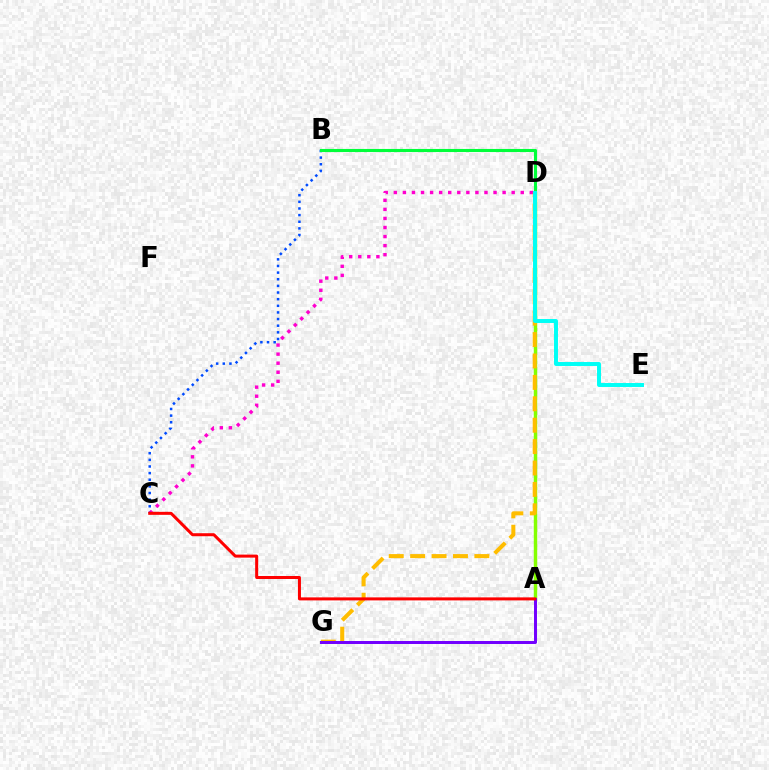{('C', 'D'): [{'color': '#ff00cf', 'line_style': 'dotted', 'thickness': 2.46}], ('A', 'D'): [{'color': '#84ff00', 'line_style': 'solid', 'thickness': 2.47}], ('B', 'C'): [{'color': '#004bff', 'line_style': 'dotted', 'thickness': 1.8}], ('D', 'G'): [{'color': '#ffbd00', 'line_style': 'dashed', 'thickness': 2.91}], ('A', 'G'): [{'color': '#7200ff', 'line_style': 'solid', 'thickness': 2.14}], ('A', 'C'): [{'color': '#ff0000', 'line_style': 'solid', 'thickness': 2.17}], ('B', 'D'): [{'color': '#00ff39', 'line_style': 'solid', 'thickness': 2.23}], ('D', 'E'): [{'color': '#00fff6', 'line_style': 'solid', 'thickness': 2.84}]}